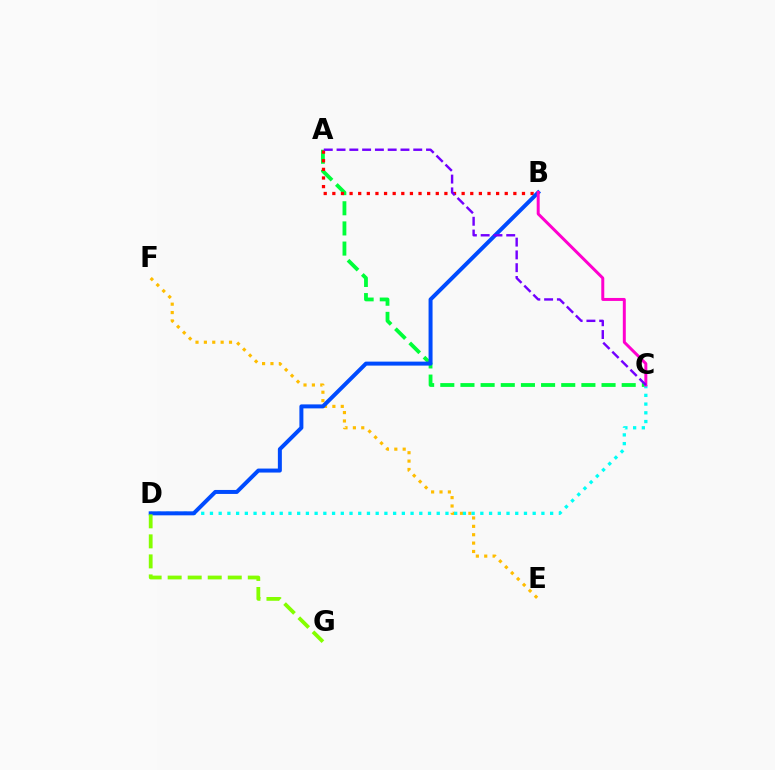{('A', 'C'): [{'color': '#00ff39', 'line_style': 'dashed', 'thickness': 2.74}, {'color': '#7200ff', 'line_style': 'dashed', 'thickness': 1.74}], ('E', 'F'): [{'color': '#ffbd00', 'line_style': 'dotted', 'thickness': 2.28}], ('A', 'B'): [{'color': '#ff0000', 'line_style': 'dotted', 'thickness': 2.34}], ('C', 'D'): [{'color': '#00fff6', 'line_style': 'dotted', 'thickness': 2.37}], ('B', 'D'): [{'color': '#004bff', 'line_style': 'solid', 'thickness': 2.87}], ('B', 'C'): [{'color': '#ff00cf', 'line_style': 'solid', 'thickness': 2.14}], ('D', 'G'): [{'color': '#84ff00', 'line_style': 'dashed', 'thickness': 2.72}]}